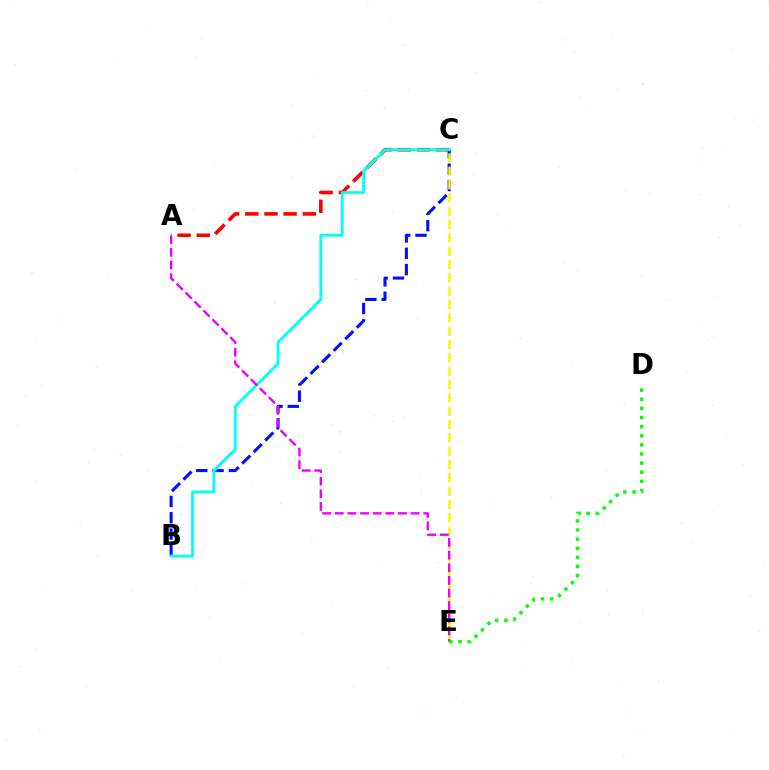{('B', 'C'): [{'color': '#0010ff', 'line_style': 'dashed', 'thickness': 2.22}, {'color': '#00fff6', 'line_style': 'solid', 'thickness': 2.02}], ('A', 'C'): [{'color': '#ff0000', 'line_style': 'dashed', 'thickness': 2.6}], ('C', 'E'): [{'color': '#fcf500', 'line_style': 'dashed', 'thickness': 1.81}], ('A', 'E'): [{'color': '#ee00ff', 'line_style': 'dashed', 'thickness': 1.72}], ('D', 'E'): [{'color': '#08ff00', 'line_style': 'dotted', 'thickness': 2.48}]}